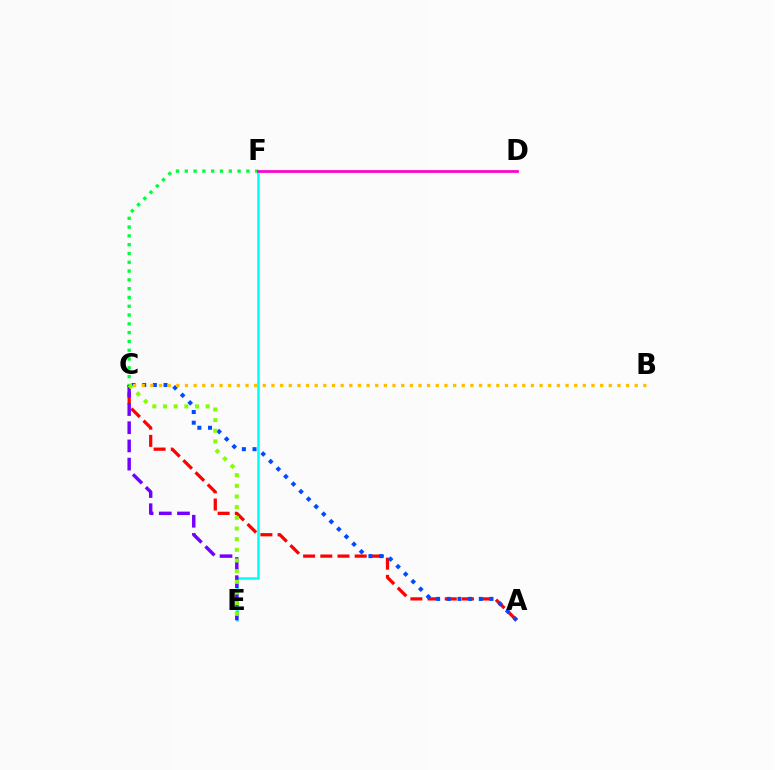{('A', 'C'): [{'color': '#ff0000', 'line_style': 'dashed', 'thickness': 2.33}, {'color': '#004bff', 'line_style': 'dotted', 'thickness': 2.9}], ('E', 'F'): [{'color': '#00fff6', 'line_style': 'solid', 'thickness': 1.81}], ('C', 'E'): [{'color': '#7200ff', 'line_style': 'dashed', 'thickness': 2.47}, {'color': '#84ff00', 'line_style': 'dotted', 'thickness': 2.9}], ('C', 'F'): [{'color': '#00ff39', 'line_style': 'dotted', 'thickness': 2.39}], ('D', 'F'): [{'color': '#ff00cf', 'line_style': 'solid', 'thickness': 1.97}], ('B', 'C'): [{'color': '#ffbd00', 'line_style': 'dotted', 'thickness': 2.35}]}